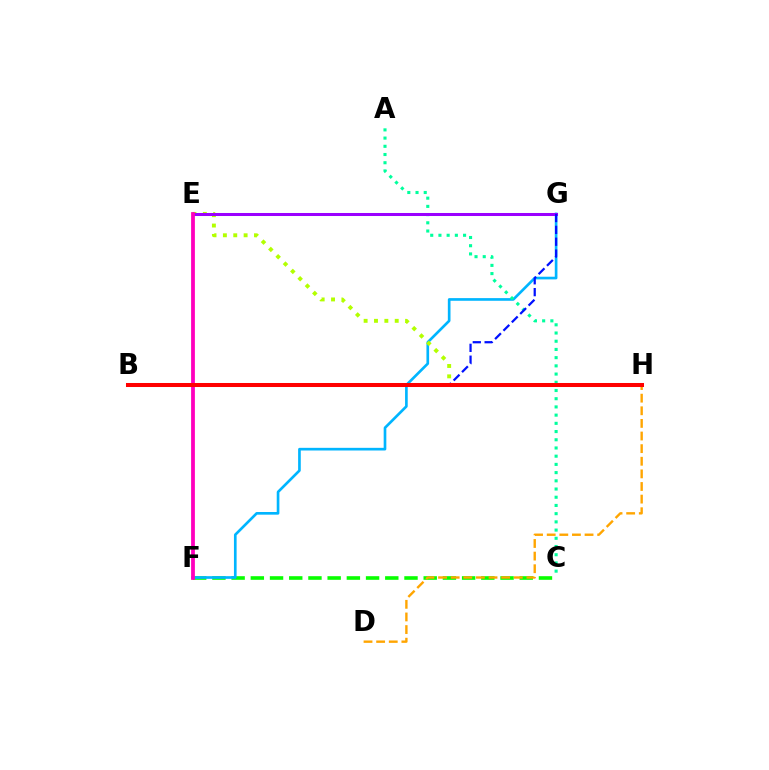{('C', 'F'): [{'color': '#08ff00', 'line_style': 'dashed', 'thickness': 2.61}], ('F', 'G'): [{'color': '#00b5ff', 'line_style': 'solid', 'thickness': 1.92}], ('A', 'C'): [{'color': '#00ff9d', 'line_style': 'dotted', 'thickness': 2.23}], ('E', 'H'): [{'color': '#b3ff00', 'line_style': 'dotted', 'thickness': 2.82}], ('E', 'G'): [{'color': '#9b00ff', 'line_style': 'solid', 'thickness': 2.18}], ('D', 'H'): [{'color': '#ffa500', 'line_style': 'dashed', 'thickness': 1.71}], ('E', 'F'): [{'color': '#ff00bd', 'line_style': 'solid', 'thickness': 2.72}], ('B', 'G'): [{'color': '#0010ff', 'line_style': 'dashed', 'thickness': 1.61}], ('B', 'H'): [{'color': '#ff0000', 'line_style': 'solid', 'thickness': 2.9}]}